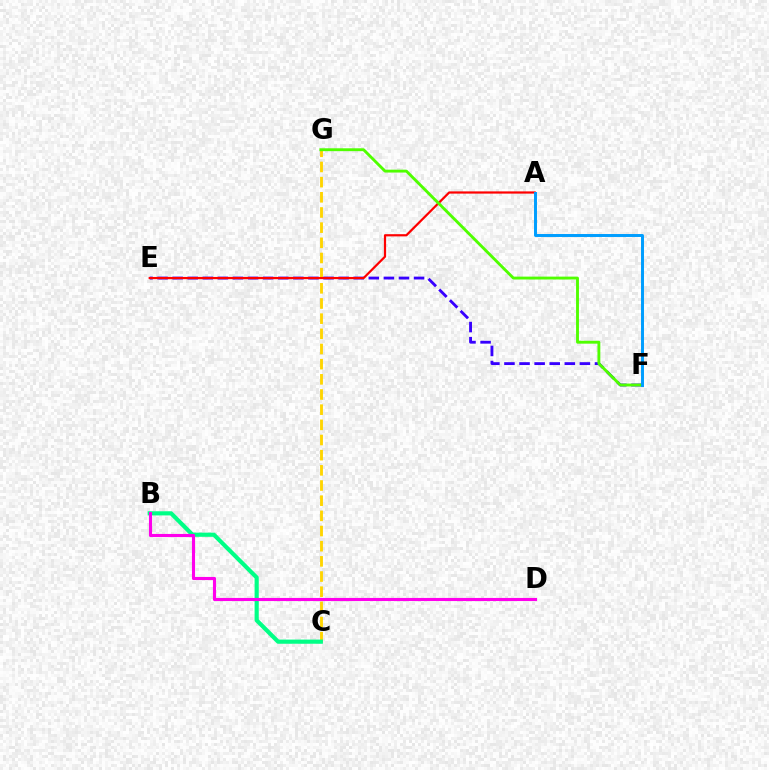{('E', 'F'): [{'color': '#3700ff', 'line_style': 'dashed', 'thickness': 2.05}], ('C', 'G'): [{'color': '#ffd500', 'line_style': 'dashed', 'thickness': 2.06}], ('B', 'C'): [{'color': '#00ff86', 'line_style': 'solid', 'thickness': 3.0}], ('A', 'E'): [{'color': '#ff0000', 'line_style': 'solid', 'thickness': 1.59}], ('F', 'G'): [{'color': '#4fff00', 'line_style': 'solid', 'thickness': 2.07}], ('A', 'F'): [{'color': '#009eff', 'line_style': 'solid', 'thickness': 2.13}], ('B', 'D'): [{'color': '#ff00ed', 'line_style': 'solid', 'thickness': 2.24}]}